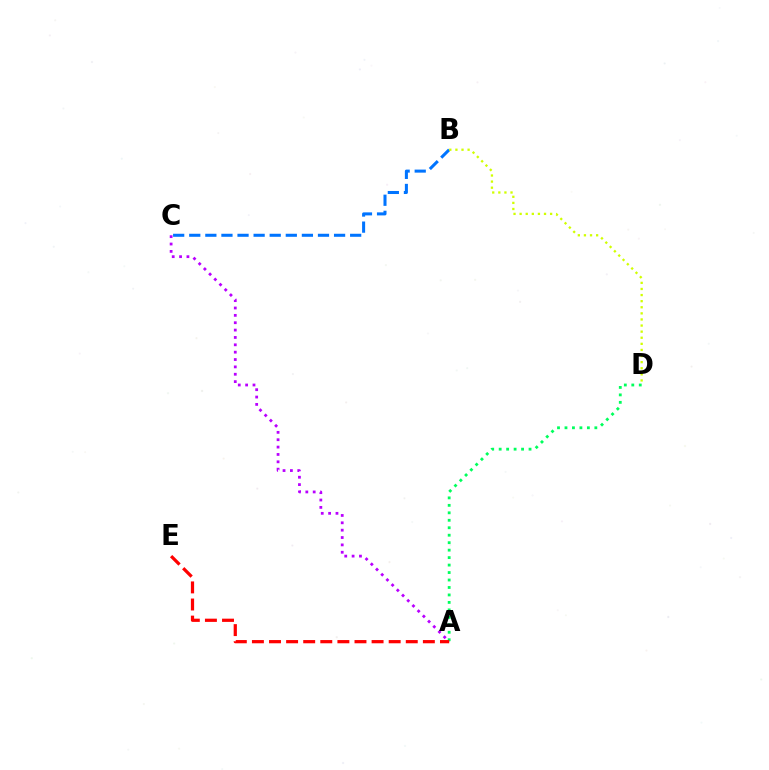{('A', 'C'): [{'color': '#b900ff', 'line_style': 'dotted', 'thickness': 2.0}], ('B', 'C'): [{'color': '#0074ff', 'line_style': 'dashed', 'thickness': 2.19}], ('A', 'D'): [{'color': '#00ff5c', 'line_style': 'dotted', 'thickness': 2.03}], ('A', 'E'): [{'color': '#ff0000', 'line_style': 'dashed', 'thickness': 2.32}], ('B', 'D'): [{'color': '#d1ff00', 'line_style': 'dotted', 'thickness': 1.66}]}